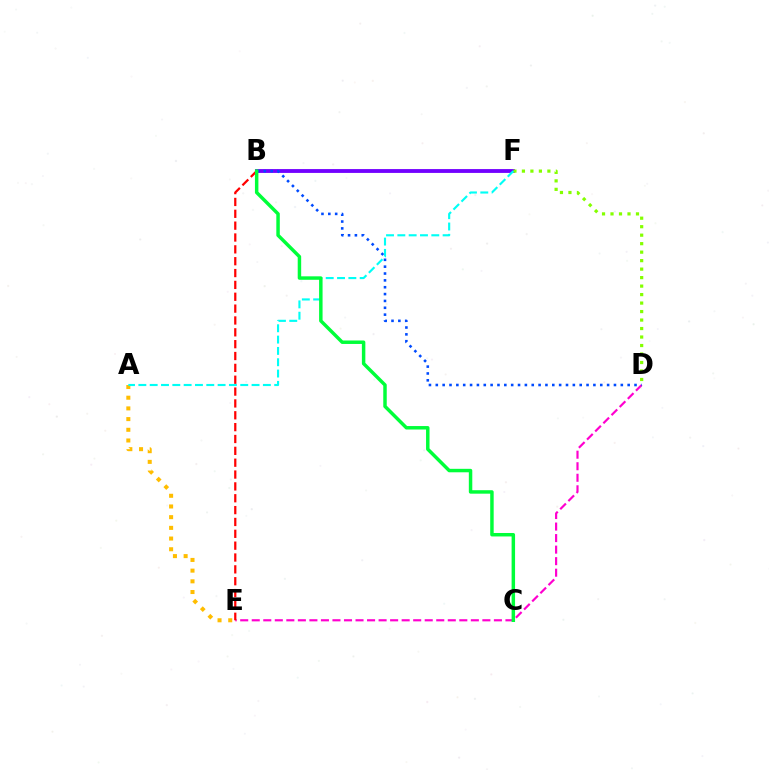{('B', 'F'): [{'color': '#7200ff', 'line_style': 'solid', 'thickness': 2.76}], ('D', 'F'): [{'color': '#84ff00', 'line_style': 'dotted', 'thickness': 2.31}], ('A', 'E'): [{'color': '#ffbd00', 'line_style': 'dotted', 'thickness': 2.91}], ('D', 'E'): [{'color': '#ff00cf', 'line_style': 'dashed', 'thickness': 1.57}], ('A', 'F'): [{'color': '#00fff6', 'line_style': 'dashed', 'thickness': 1.54}], ('B', 'E'): [{'color': '#ff0000', 'line_style': 'dashed', 'thickness': 1.61}], ('B', 'D'): [{'color': '#004bff', 'line_style': 'dotted', 'thickness': 1.86}], ('B', 'C'): [{'color': '#00ff39', 'line_style': 'solid', 'thickness': 2.5}]}